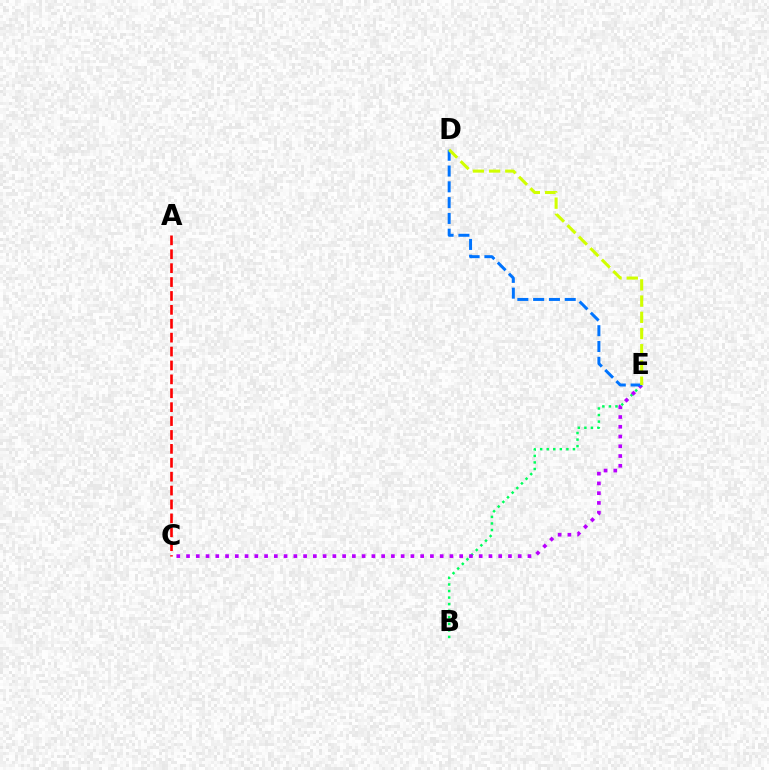{('A', 'C'): [{'color': '#ff0000', 'line_style': 'dashed', 'thickness': 1.89}], ('B', 'E'): [{'color': '#00ff5c', 'line_style': 'dotted', 'thickness': 1.78}], ('C', 'E'): [{'color': '#b900ff', 'line_style': 'dotted', 'thickness': 2.65}], ('D', 'E'): [{'color': '#0074ff', 'line_style': 'dashed', 'thickness': 2.15}, {'color': '#d1ff00', 'line_style': 'dashed', 'thickness': 2.2}]}